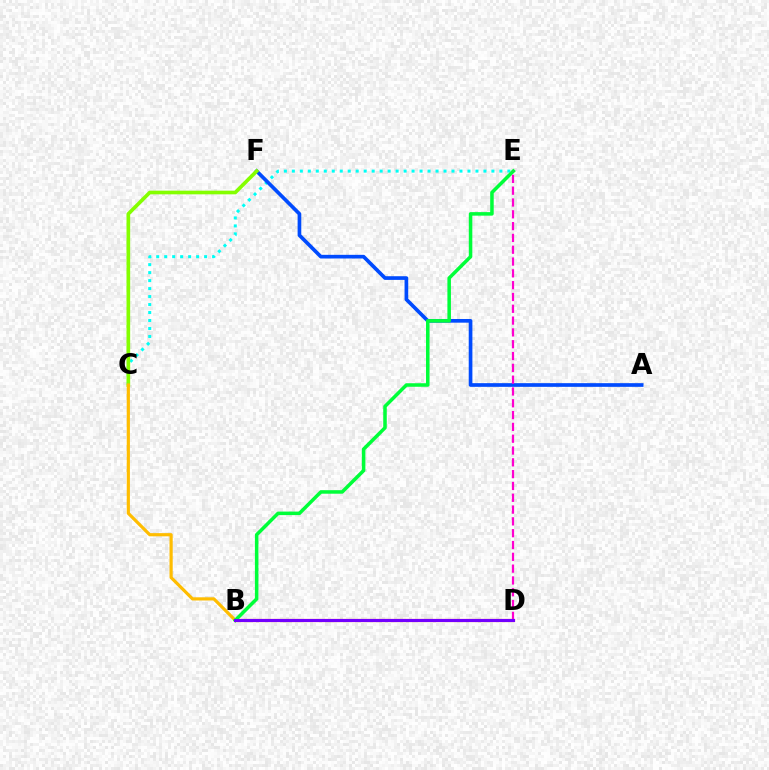{('B', 'D'): [{'color': '#ff0000', 'line_style': 'solid', 'thickness': 2.26}, {'color': '#7200ff', 'line_style': 'solid', 'thickness': 2.21}], ('C', 'E'): [{'color': '#00fff6', 'line_style': 'dotted', 'thickness': 2.17}], ('A', 'F'): [{'color': '#004bff', 'line_style': 'solid', 'thickness': 2.64}], ('C', 'F'): [{'color': '#84ff00', 'line_style': 'solid', 'thickness': 2.64}], ('B', 'C'): [{'color': '#ffbd00', 'line_style': 'solid', 'thickness': 2.29}], ('B', 'E'): [{'color': '#00ff39', 'line_style': 'solid', 'thickness': 2.54}], ('D', 'E'): [{'color': '#ff00cf', 'line_style': 'dashed', 'thickness': 1.6}]}